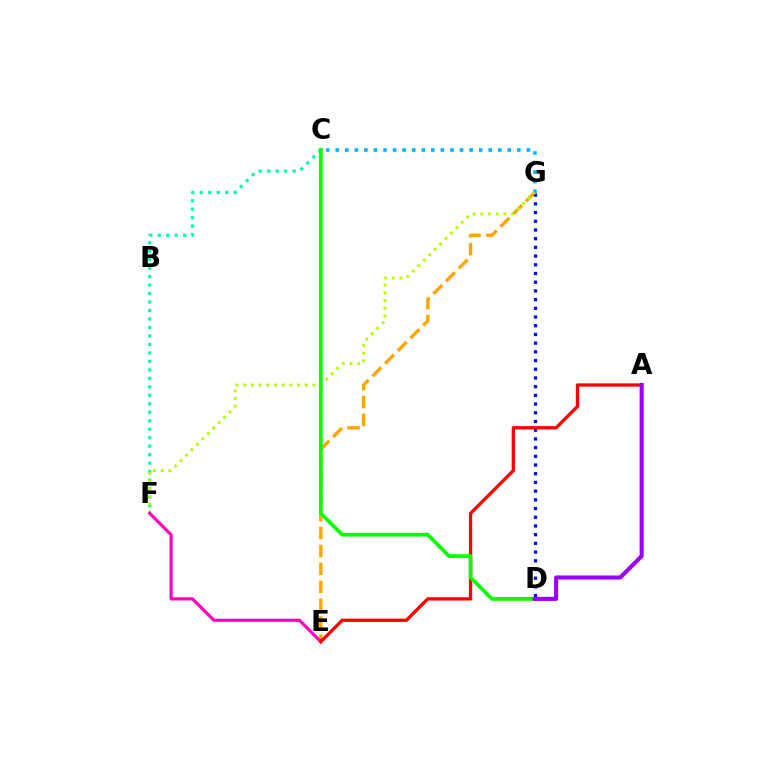{('E', 'G'): [{'color': '#ffa500', 'line_style': 'dashed', 'thickness': 2.43}], ('C', 'G'): [{'color': '#00b5ff', 'line_style': 'dotted', 'thickness': 2.6}], ('D', 'G'): [{'color': '#0010ff', 'line_style': 'dotted', 'thickness': 2.37}], ('C', 'F'): [{'color': '#00ff9d', 'line_style': 'dotted', 'thickness': 2.3}], ('F', 'G'): [{'color': '#b3ff00', 'line_style': 'dotted', 'thickness': 2.09}], ('E', 'F'): [{'color': '#ff00bd', 'line_style': 'solid', 'thickness': 2.27}], ('A', 'E'): [{'color': '#ff0000', 'line_style': 'solid', 'thickness': 2.37}], ('C', 'D'): [{'color': '#08ff00', 'line_style': 'solid', 'thickness': 2.68}], ('A', 'D'): [{'color': '#9b00ff', 'line_style': 'solid', 'thickness': 2.93}]}